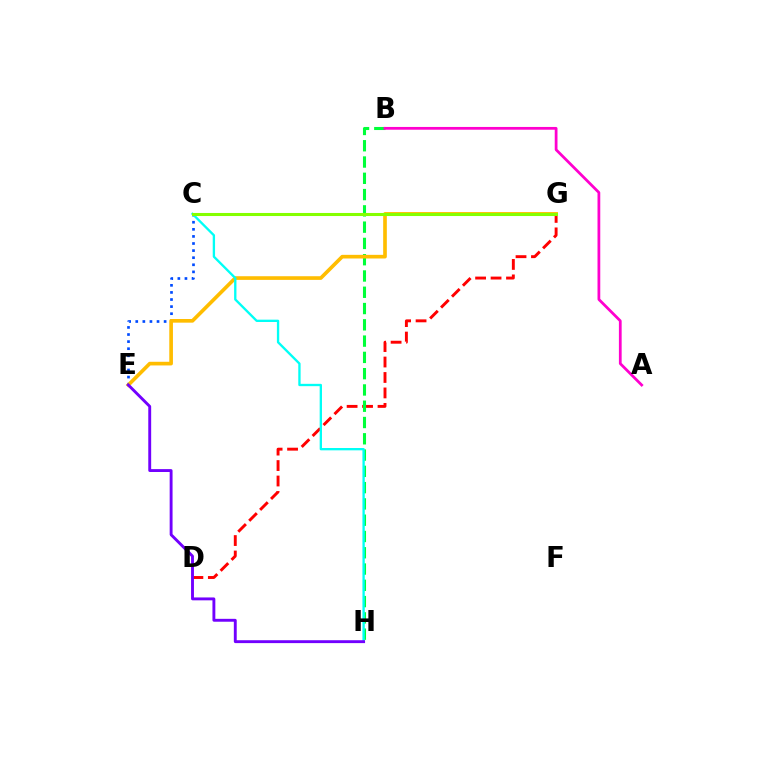{('D', 'G'): [{'color': '#ff0000', 'line_style': 'dashed', 'thickness': 2.1}], ('C', 'E'): [{'color': '#004bff', 'line_style': 'dotted', 'thickness': 1.93}], ('B', 'H'): [{'color': '#00ff39', 'line_style': 'dashed', 'thickness': 2.21}], ('E', 'G'): [{'color': '#ffbd00', 'line_style': 'solid', 'thickness': 2.63}], ('C', 'H'): [{'color': '#00fff6', 'line_style': 'solid', 'thickness': 1.68}], ('A', 'B'): [{'color': '#ff00cf', 'line_style': 'solid', 'thickness': 1.99}], ('C', 'G'): [{'color': '#84ff00', 'line_style': 'solid', 'thickness': 2.2}], ('E', 'H'): [{'color': '#7200ff', 'line_style': 'solid', 'thickness': 2.08}]}